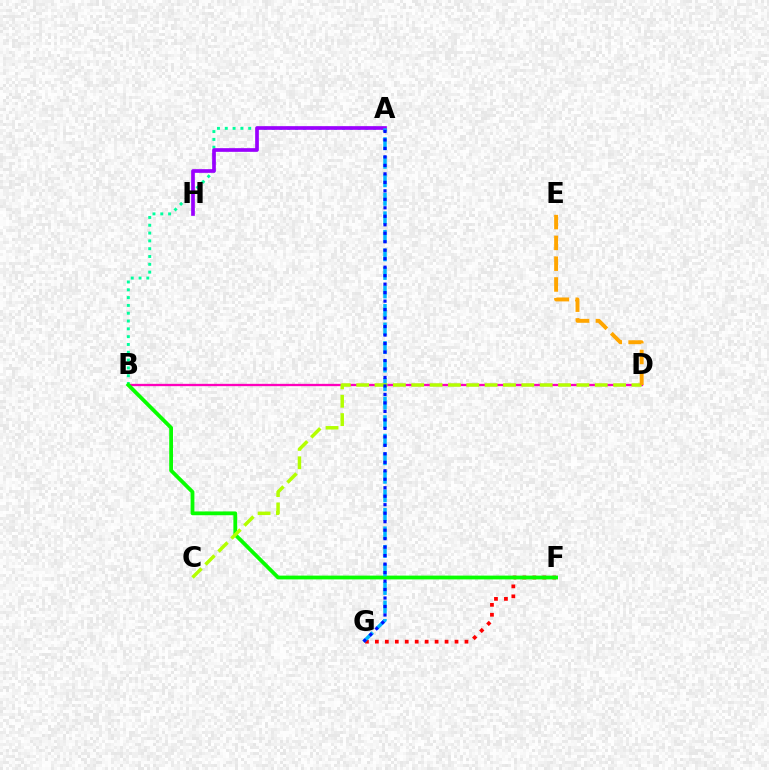{('B', 'D'): [{'color': '#ff00bd', 'line_style': 'solid', 'thickness': 1.67}], ('F', 'G'): [{'color': '#ff0000', 'line_style': 'dotted', 'thickness': 2.71}], ('A', 'B'): [{'color': '#00ff9d', 'line_style': 'dotted', 'thickness': 2.12}], ('A', 'H'): [{'color': '#9b00ff', 'line_style': 'solid', 'thickness': 2.65}], ('B', 'F'): [{'color': '#08ff00', 'line_style': 'solid', 'thickness': 2.72}], ('A', 'G'): [{'color': '#00b5ff', 'line_style': 'dashed', 'thickness': 2.52}, {'color': '#0010ff', 'line_style': 'dotted', 'thickness': 2.3}], ('C', 'D'): [{'color': '#b3ff00', 'line_style': 'dashed', 'thickness': 2.49}], ('D', 'E'): [{'color': '#ffa500', 'line_style': 'dashed', 'thickness': 2.82}]}